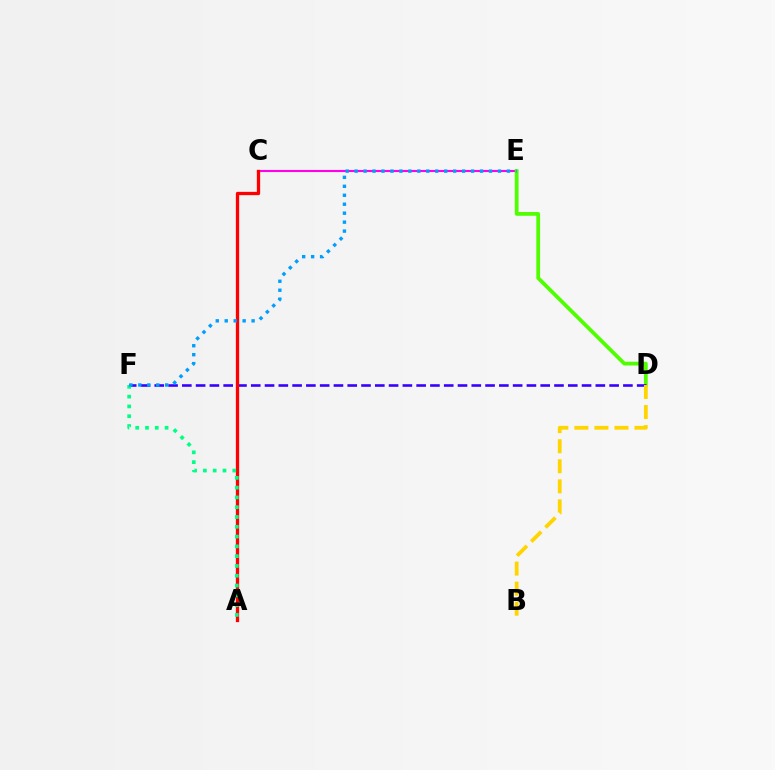{('C', 'E'): [{'color': '#ff00ed', 'line_style': 'solid', 'thickness': 1.51}], ('D', 'E'): [{'color': '#4fff00', 'line_style': 'solid', 'thickness': 2.71}], ('D', 'F'): [{'color': '#3700ff', 'line_style': 'dashed', 'thickness': 1.87}], ('A', 'C'): [{'color': '#ff0000', 'line_style': 'solid', 'thickness': 2.37}], ('A', 'F'): [{'color': '#00ff86', 'line_style': 'dotted', 'thickness': 2.66}], ('B', 'D'): [{'color': '#ffd500', 'line_style': 'dashed', 'thickness': 2.72}], ('E', 'F'): [{'color': '#009eff', 'line_style': 'dotted', 'thickness': 2.43}]}